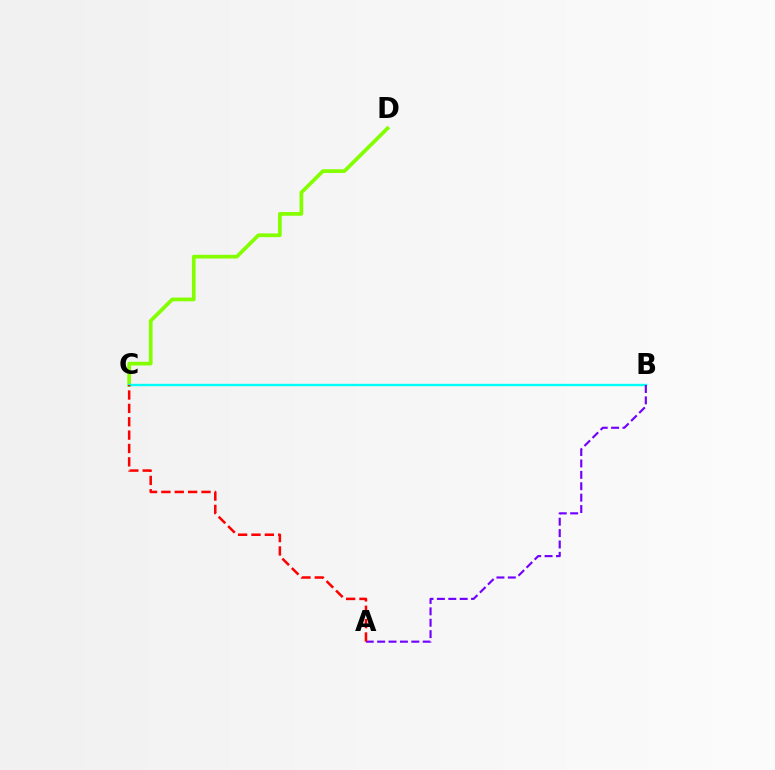{('C', 'D'): [{'color': '#84ff00', 'line_style': 'solid', 'thickness': 2.68}], ('B', 'C'): [{'color': '#00fff6', 'line_style': 'solid', 'thickness': 1.69}], ('A', 'B'): [{'color': '#7200ff', 'line_style': 'dashed', 'thickness': 1.55}], ('A', 'C'): [{'color': '#ff0000', 'line_style': 'dashed', 'thickness': 1.82}]}